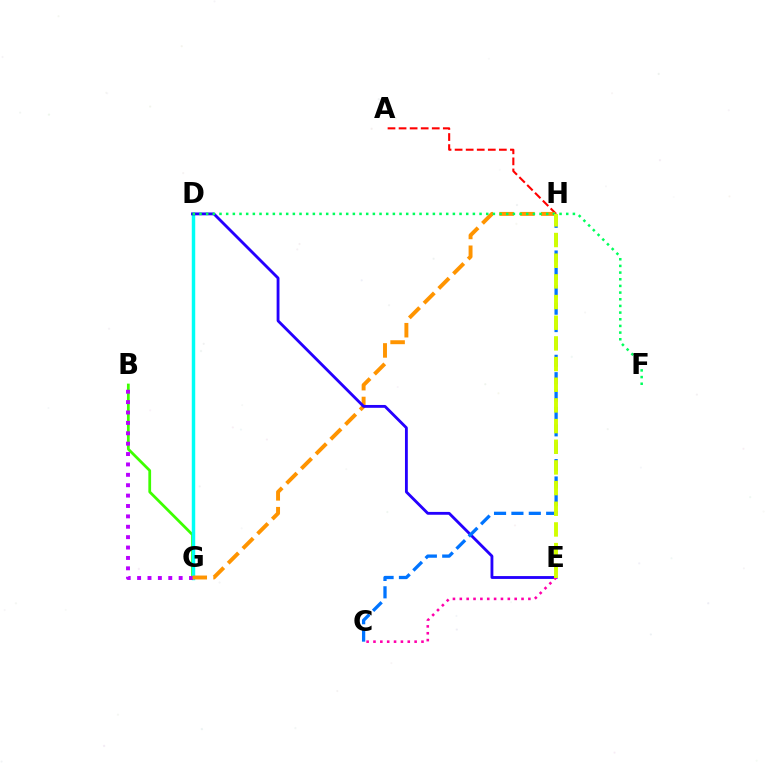{('B', 'G'): [{'color': '#3dff00', 'line_style': 'solid', 'thickness': 1.98}, {'color': '#b900ff', 'line_style': 'dotted', 'thickness': 2.82}], ('D', 'G'): [{'color': '#00fff6', 'line_style': 'solid', 'thickness': 2.48}], ('A', 'H'): [{'color': '#ff0000', 'line_style': 'dashed', 'thickness': 1.5}], ('G', 'H'): [{'color': '#ff9400', 'line_style': 'dashed', 'thickness': 2.83}], ('D', 'E'): [{'color': '#2500ff', 'line_style': 'solid', 'thickness': 2.04}], ('C', 'H'): [{'color': '#0074ff', 'line_style': 'dashed', 'thickness': 2.36}], ('C', 'E'): [{'color': '#ff00ac', 'line_style': 'dotted', 'thickness': 1.86}], ('D', 'F'): [{'color': '#00ff5c', 'line_style': 'dotted', 'thickness': 1.81}], ('E', 'H'): [{'color': '#d1ff00', 'line_style': 'dashed', 'thickness': 2.81}]}